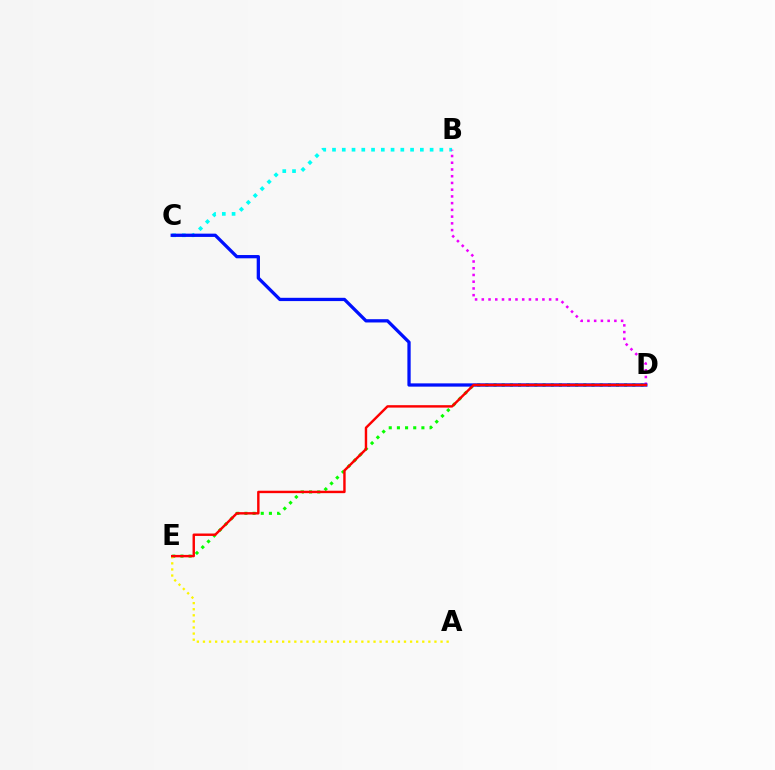{('B', 'C'): [{'color': '#00fff6', 'line_style': 'dotted', 'thickness': 2.65}], ('D', 'E'): [{'color': '#08ff00', 'line_style': 'dotted', 'thickness': 2.22}, {'color': '#ff0000', 'line_style': 'solid', 'thickness': 1.75}], ('A', 'E'): [{'color': '#fcf500', 'line_style': 'dotted', 'thickness': 1.66}], ('B', 'D'): [{'color': '#ee00ff', 'line_style': 'dotted', 'thickness': 1.83}], ('C', 'D'): [{'color': '#0010ff', 'line_style': 'solid', 'thickness': 2.36}]}